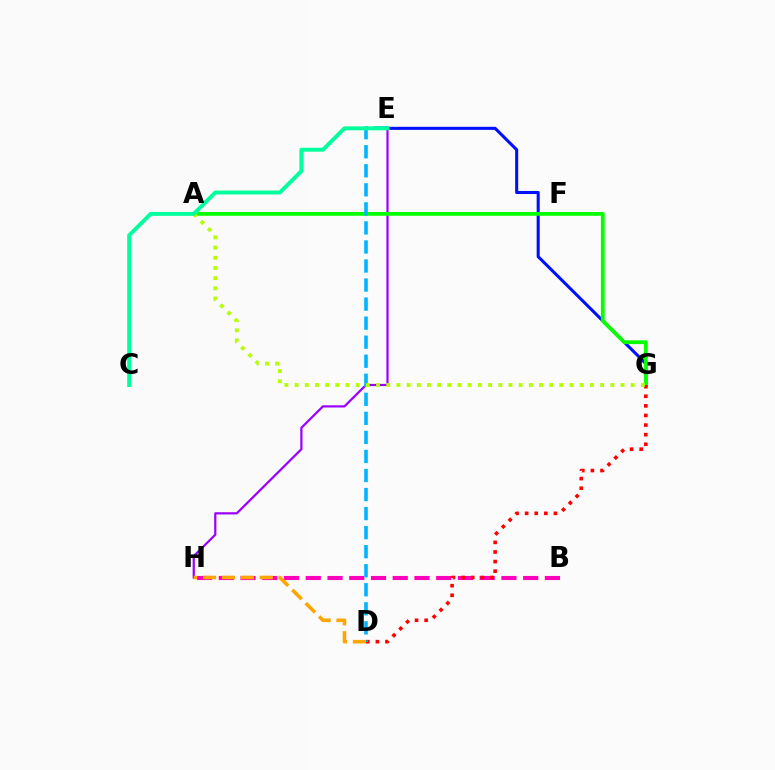{('B', 'H'): [{'color': '#ff00bd', 'line_style': 'dashed', 'thickness': 2.95}], ('E', 'H'): [{'color': '#9b00ff', 'line_style': 'solid', 'thickness': 1.59}], ('E', 'G'): [{'color': '#0010ff', 'line_style': 'solid', 'thickness': 2.21}], ('A', 'G'): [{'color': '#08ff00', 'line_style': 'solid', 'thickness': 2.72}, {'color': '#b3ff00', 'line_style': 'dotted', 'thickness': 2.77}], ('D', 'G'): [{'color': '#ff0000', 'line_style': 'dotted', 'thickness': 2.61}], ('D', 'E'): [{'color': '#00b5ff', 'line_style': 'dashed', 'thickness': 2.59}], ('D', 'H'): [{'color': '#ffa500', 'line_style': 'dashed', 'thickness': 2.57}], ('C', 'E'): [{'color': '#00ff9d', 'line_style': 'solid', 'thickness': 2.83}]}